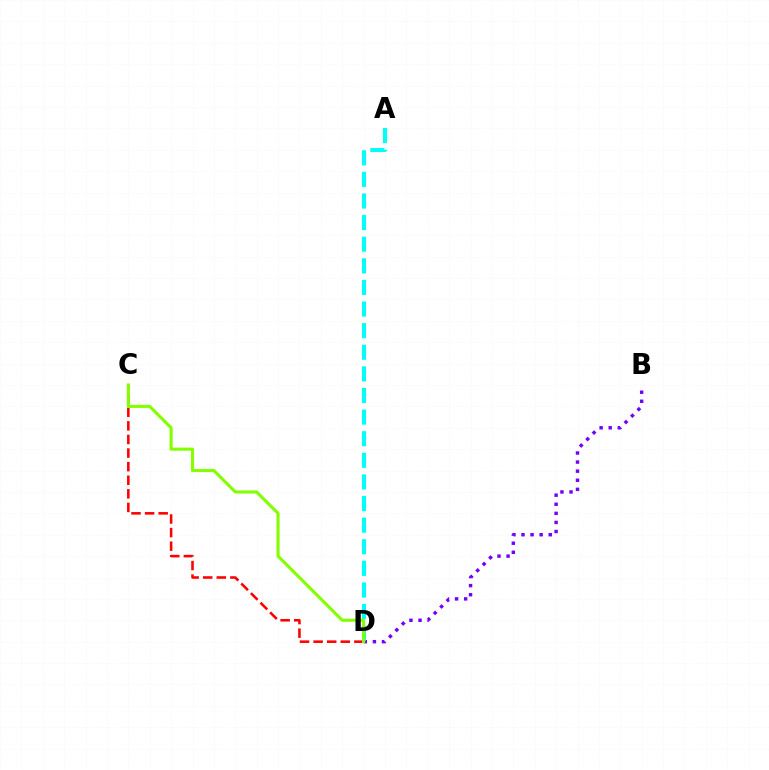{('B', 'D'): [{'color': '#7200ff', 'line_style': 'dotted', 'thickness': 2.47}], ('C', 'D'): [{'color': '#ff0000', 'line_style': 'dashed', 'thickness': 1.85}, {'color': '#84ff00', 'line_style': 'solid', 'thickness': 2.23}], ('A', 'D'): [{'color': '#00fff6', 'line_style': 'dashed', 'thickness': 2.94}]}